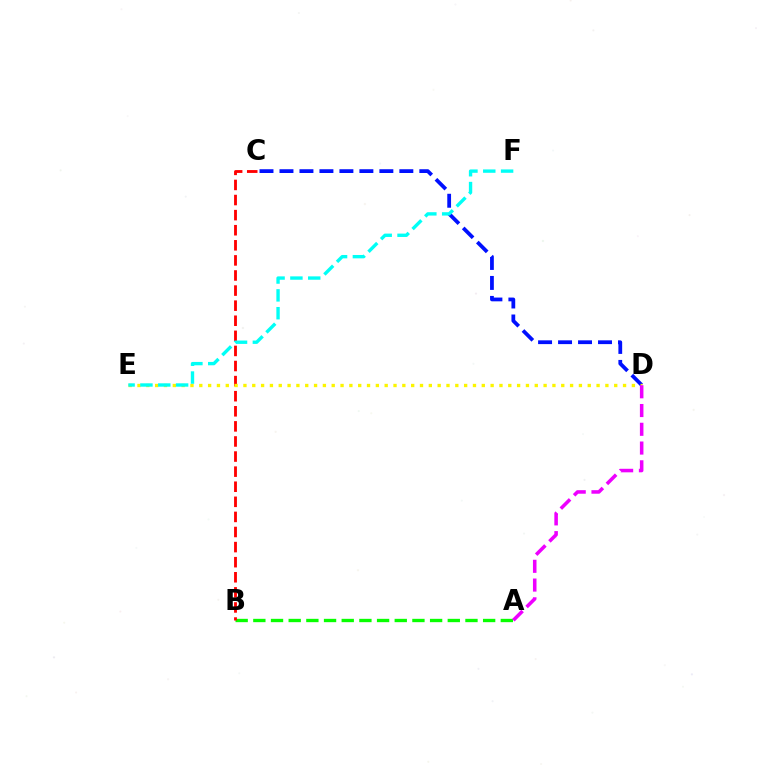{('A', 'B'): [{'color': '#08ff00', 'line_style': 'dashed', 'thickness': 2.4}], ('C', 'D'): [{'color': '#0010ff', 'line_style': 'dashed', 'thickness': 2.71}], ('B', 'C'): [{'color': '#ff0000', 'line_style': 'dashed', 'thickness': 2.05}], ('D', 'E'): [{'color': '#fcf500', 'line_style': 'dotted', 'thickness': 2.4}], ('E', 'F'): [{'color': '#00fff6', 'line_style': 'dashed', 'thickness': 2.42}], ('A', 'D'): [{'color': '#ee00ff', 'line_style': 'dashed', 'thickness': 2.55}]}